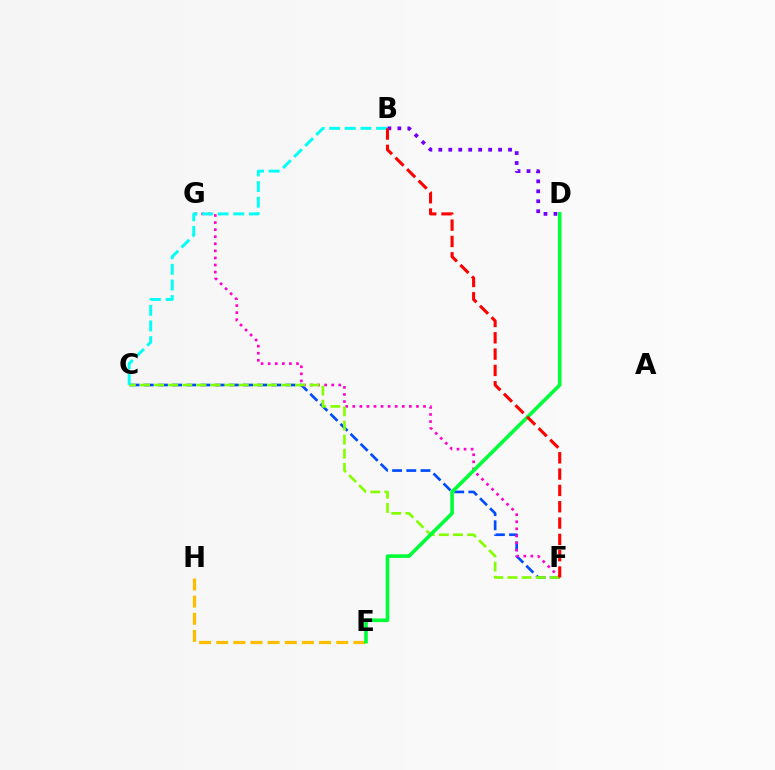{('C', 'F'): [{'color': '#004bff', 'line_style': 'dashed', 'thickness': 1.93}, {'color': '#84ff00', 'line_style': 'dashed', 'thickness': 1.92}], ('E', 'H'): [{'color': '#ffbd00', 'line_style': 'dashed', 'thickness': 2.33}], ('B', 'D'): [{'color': '#7200ff', 'line_style': 'dotted', 'thickness': 2.71}], ('F', 'G'): [{'color': '#ff00cf', 'line_style': 'dotted', 'thickness': 1.92}], ('D', 'E'): [{'color': '#00ff39', 'line_style': 'solid', 'thickness': 2.61}], ('B', 'C'): [{'color': '#00fff6', 'line_style': 'dashed', 'thickness': 2.12}], ('B', 'F'): [{'color': '#ff0000', 'line_style': 'dashed', 'thickness': 2.22}]}